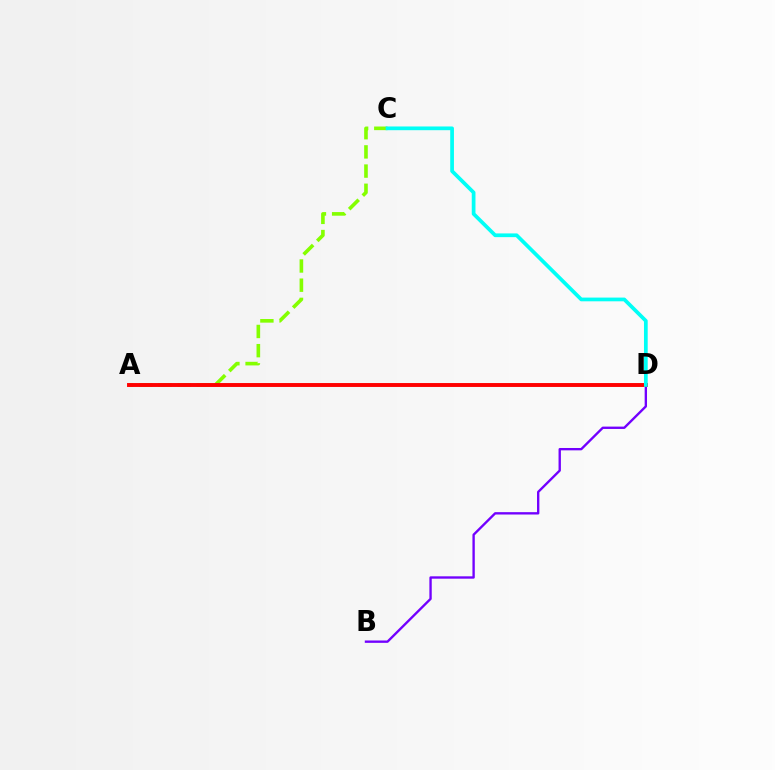{('A', 'C'): [{'color': '#84ff00', 'line_style': 'dashed', 'thickness': 2.61}], ('B', 'D'): [{'color': '#7200ff', 'line_style': 'solid', 'thickness': 1.7}], ('A', 'D'): [{'color': '#ff0000', 'line_style': 'solid', 'thickness': 2.81}], ('C', 'D'): [{'color': '#00fff6', 'line_style': 'solid', 'thickness': 2.68}]}